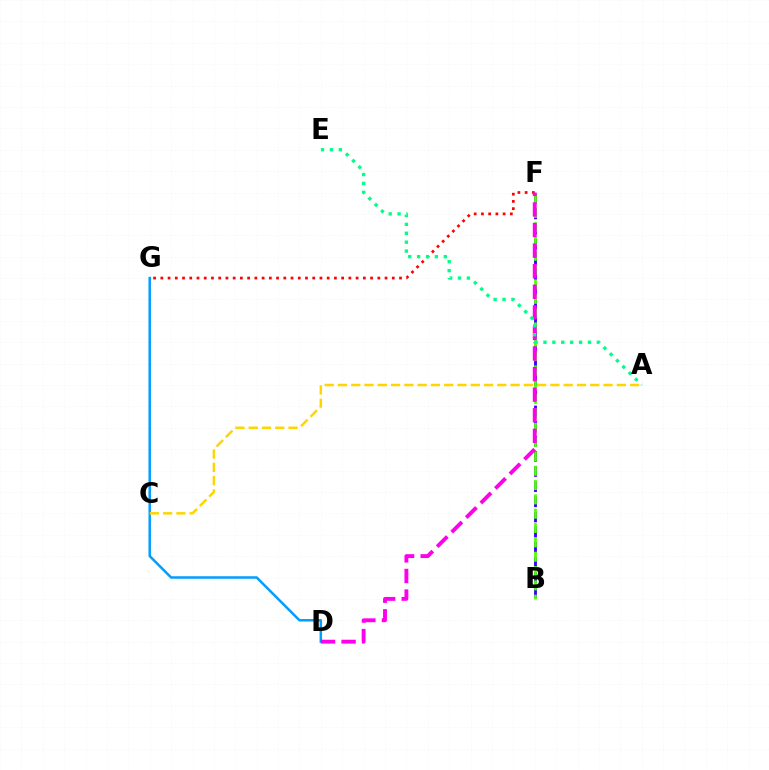{('B', 'F'): [{'color': '#3700ff', 'line_style': 'dashed', 'thickness': 2.06}, {'color': '#4fff00', 'line_style': 'dashed', 'thickness': 1.95}], ('F', 'G'): [{'color': '#ff0000', 'line_style': 'dotted', 'thickness': 1.97}], ('D', 'G'): [{'color': '#009eff', 'line_style': 'solid', 'thickness': 1.8}], ('D', 'F'): [{'color': '#ff00ed', 'line_style': 'dashed', 'thickness': 2.8}], ('A', 'E'): [{'color': '#00ff86', 'line_style': 'dotted', 'thickness': 2.42}], ('A', 'C'): [{'color': '#ffd500', 'line_style': 'dashed', 'thickness': 1.8}]}